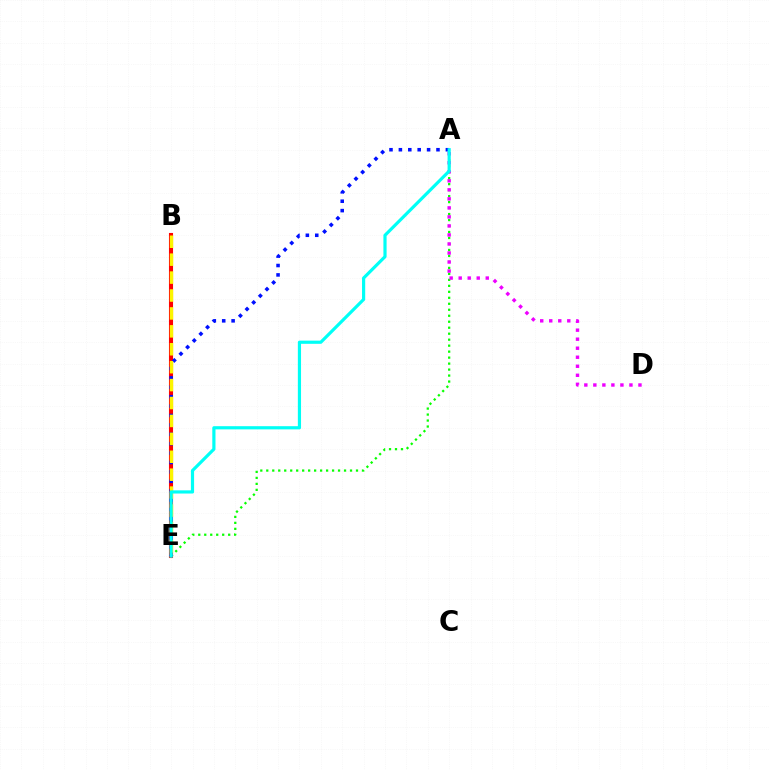{('B', 'E'): [{'color': '#ff0000', 'line_style': 'solid', 'thickness': 2.94}, {'color': '#fcf500', 'line_style': 'dashed', 'thickness': 2.43}], ('A', 'E'): [{'color': '#08ff00', 'line_style': 'dotted', 'thickness': 1.63}, {'color': '#0010ff', 'line_style': 'dotted', 'thickness': 2.55}, {'color': '#00fff6', 'line_style': 'solid', 'thickness': 2.29}], ('A', 'D'): [{'color': '#ee00ff', 'line_style': 'dotted', 'thickness': 2.45}]}